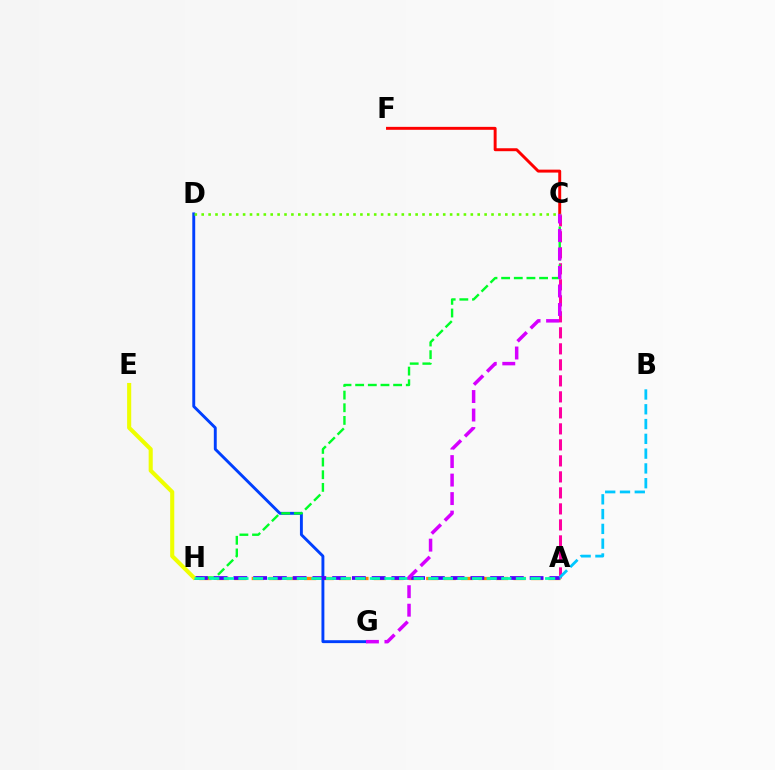{('A', 'H'): [{'color': '#ff8800', 'line_style': 'dashed', 'thickness': 2.37}, {'color': '#4f00ff', 'line_style': 'dashed', 'thickness': 2.68}, {'color': '#00ffaf', 'line_style': 'dashed', 'thickness': 1.98}], ('A', 'C'): [{'color': '#ff00a0', 'line_style': 'dashed', 'thickness': 2.17}], ('D', 'G'): [{'color': '#003fff', 'line_style': 'solid', 'thickness': 2.09}], ('C', 'H'): [{'color': '#00ff27', 'line_style': 'dashed', 'thickness': 1.72}], ('E', 'H'): [{'color': '#eeff00', 'line_style': 'solid', 'thickness': 2.95}], ('C', 'F'): [{'color': '#ff0000', 'line_style': 'solid', 'thickness': 2.12}], ('A', 'B'): [{'color': '#00c7ff', 'line_style': 'dashed', 'thickness': 2.01}], ('C', 'G'): [{'color': '#d600ff', 'line_style': 'dashed', 'thickness': 2.51}], ('C', 'D'): [{'color': '#66ff00', 'line_style': 'dotted', 'thickness': 1.87}]}